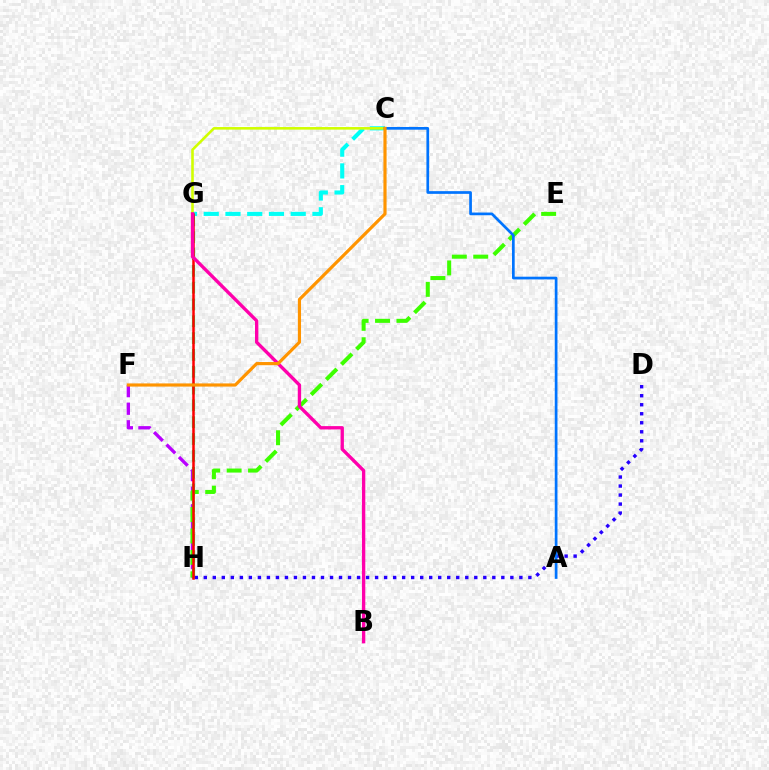{('F', 'H'): [{'color': '#b900ff', 'line_style': 'dashed', 'thickness': 2.39}], ('C', 'G'): [{'color': '#00fff6', 'line_style': 'dashed', 'thickness': 2.95}, {'color': '#d1ff00', 'line_style': 'solid', 'thickness': 1.87}], ('G', 'H'): [{'color': '#00ff5c', 'line_style': 'dashed', 'thickness': 2.28}, {'color': '#ff0000', 'line_style': 'solid', 'thickness': 1.81}], ('E', 'H'): [{'color': '#3dff00', 'line_style': 'dashed', 'thickness': 2.91}], ('D', 'H'): [{'color': '#2500ff', 'line_style': 'dotted', 'thickness': 2.45}], ('A', 'C'): [{'color': '#0074ff', 'line_style': 'solid', 'thickness': 1.95}], ('B', 'G'): [{'color': '#ff00ac', 'line_style': 'solid', 'thickness': 2.41}], ('C', 'F'): [{'color': '#ff9400', 'line_style': 'solid', 'thickness': 2.28}]}